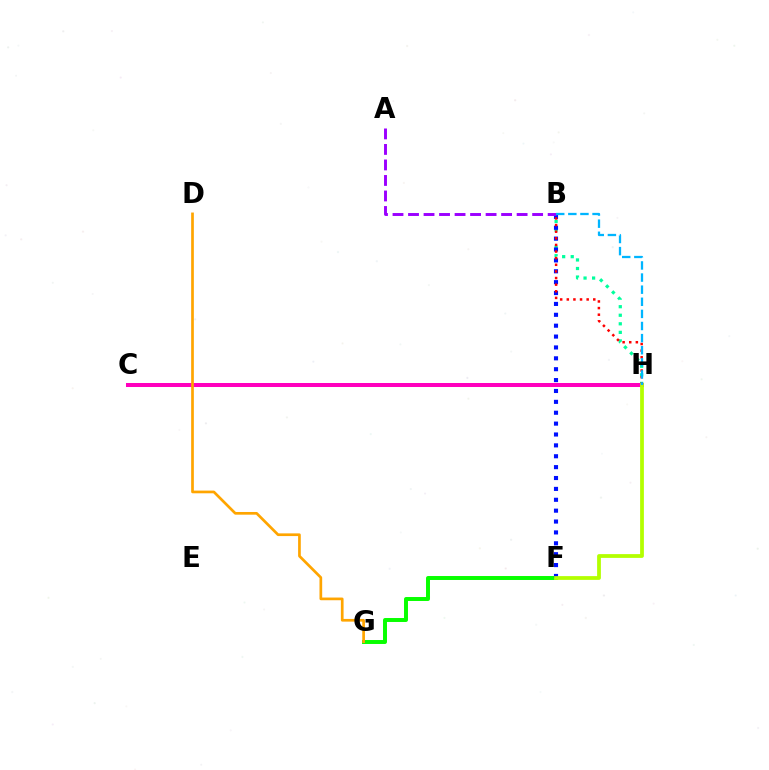{('F', 'G'): [{'color': '#08ff00', 'line_style': 'solid', 'thickness': 2.84}], ('B', 'H'): [{'color': '#00ff9d', 'line_style': 'dotted', 'thickness': 2.32}, {'color': '#ff0000', 'line_style': 'dotted', 'thickness': 1.8}, {'color': '#00b5ff', 'line_style': 'dashed', 'thickness': 1.65}], ('B', 'F'): [{'color': '#0010ff', 'line_style': 'dotted', 'thickness': 2.96}], ('A', 'B'): [{'color': '#9b00ff', 'line_style': 'dashed', 'thickness': 2.11}], ('C', 'H'): [{'color': '#ff00bd', 'line_style': 'solid', 'thickness': 2.88}], ('F', 'H'): [{'color': '#b3ff00', 'line_style': 'solid', 'thickness': 2.71}], ('D', 'G'): [{'color': '#ffa500', 'line_style': 'solid', 'thickness': 1.94}]}